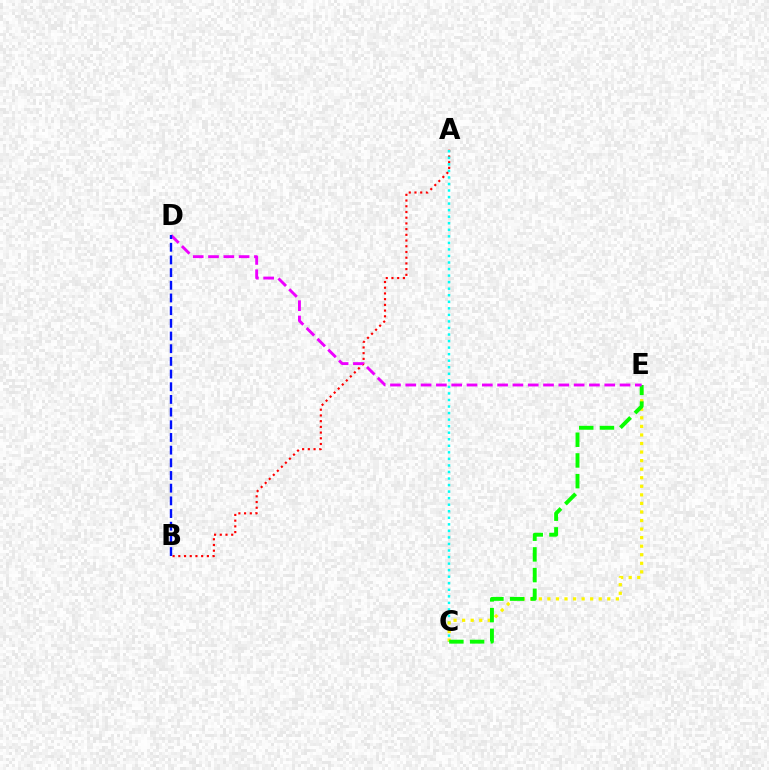{('A', 'B'): [{'color': '#ff0000', 'line_style': 'dotted', 'thickness': 1.55}], ('A', 'C'): [{'color': '#00fff6', 'line_style': 'dotted', 'thickness': 1.78}], ('C', 'E'): [{'color': '#fcf500', 'line_style': 'dotted', 'thickness': 2.33}, {'color': '#08ff00', 'line_style': 'dashed', 'thickness': 2.81}], ('D', 'E'): [{'color': '#ee00ff', 'line_style': 'dashed', 'thickness': 2.08}], ('B', 'D'): [{'color': '#0010ff', 'line_style': 'dashed', 'thickness': 1.72}]}